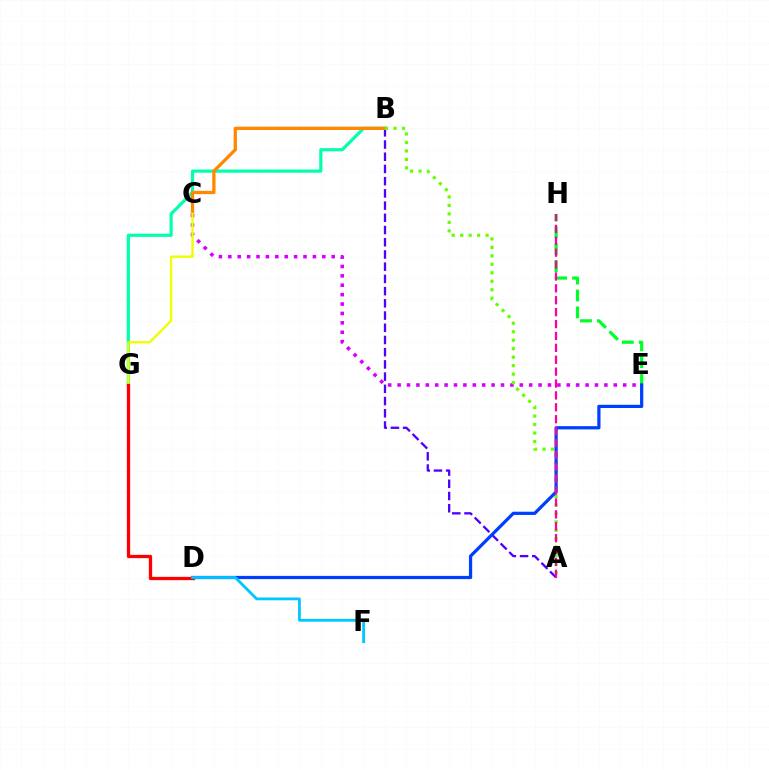{('A', 'B'): [{'color': '#4f00ff', 'line_style': 'dashed', 'thickness': 1.66}, {'color': '#66ff00', 'line_style': 'dotted', 'thickness': 2.3}], ('B', 'G'): [{'color': '#00ffaf', 'line_style': 'solid', 'thickness': 2.3}], ('B', 'C'): [{'color': '#ff8800', 'line_style': 'solid', 'thickness': 2.38}], ('C', 'E'): [{'color': '#d600ff', 'line_style': 'dotted', 'thickness': 2.55}], ('E', 'H'): [{'color': '#00ff27', 'line_style': 'dashed', 'thickness': 2.3}], ('C', 'G'): [{'color': '#eeff00', 'line_style': 'solid', 'thickness': 1.7}], ('D', 'E'): [{'color': '#003fff', 'line_style': 'solid', 'thickness': 2.33}], ('D', 'G'): [{'color': '#ff0000', 'line_style': 'solid', 'thickness': 2.37}], ('A', 'H'): [{'color': '#ff00a0', 'line_style': 'dashed', 'thickness': 1.62}], ('D', 'F'): [{'color': '#00c7ff', 'line_style': 'solid', 'thickness': 2.01}]}